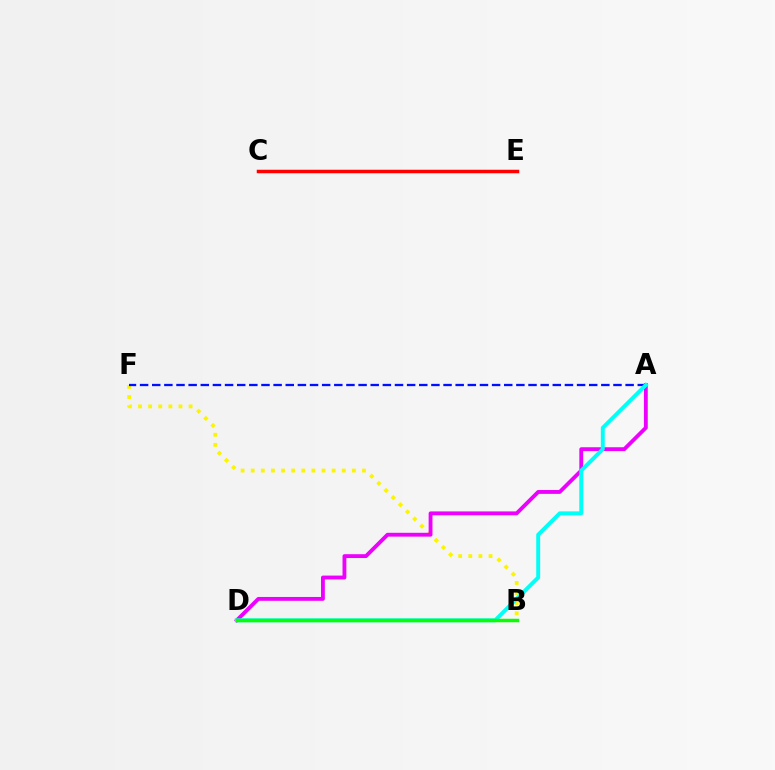{('B', 'F'): [{'color': '#fcf500', 'line_style': 'dotted', 'thickness': 2.75}], ('A', 'D'): [{'color': '#ee00ff', 'line_style': 'solid', 'thickness': 2.77}, {'color': '#00fff6', 'line_style': 'solid', 'thickness': 2.82}], ('C', 'E'): [{'color': '#ff0000', 'line_style': 'solid', 'thickness': 2.52}], ('A', 'F'): [{'color': '#0010ff', 'line_style': 'dashed', 'thickness': 1.65}], ('B', 'D'): [{'color': '#08ff00', 'line_style': 'solid', 'thickness': 2.51}]}